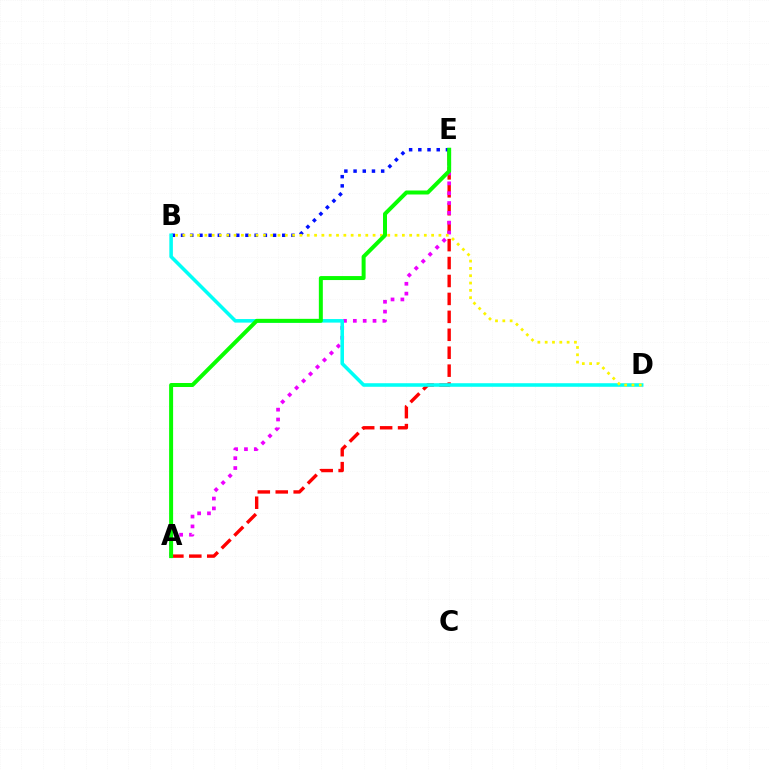{('A', 'E'): [{'color': '#ff0000', 'line_style': 'dashed', 'thickness': 2.44}, {'color': '#ee00ff', 'line_style': 'dotted', 'thickness': 2.68}, {'color': '#08ff00', 'line_style': 'solid', 'thickness': 2.87}], ('B', 'E'): [{'color': '#0010ff', 'line_style': 'dotted', 'thickness': 2.5}], ('B', 'D'): [{'color': '#00fff6', 'line_style': 'solid', 'thickness': 2.56}, {'color': '#fcf500', 'line_style': 'dotted', 'thickness': 1.99}]}